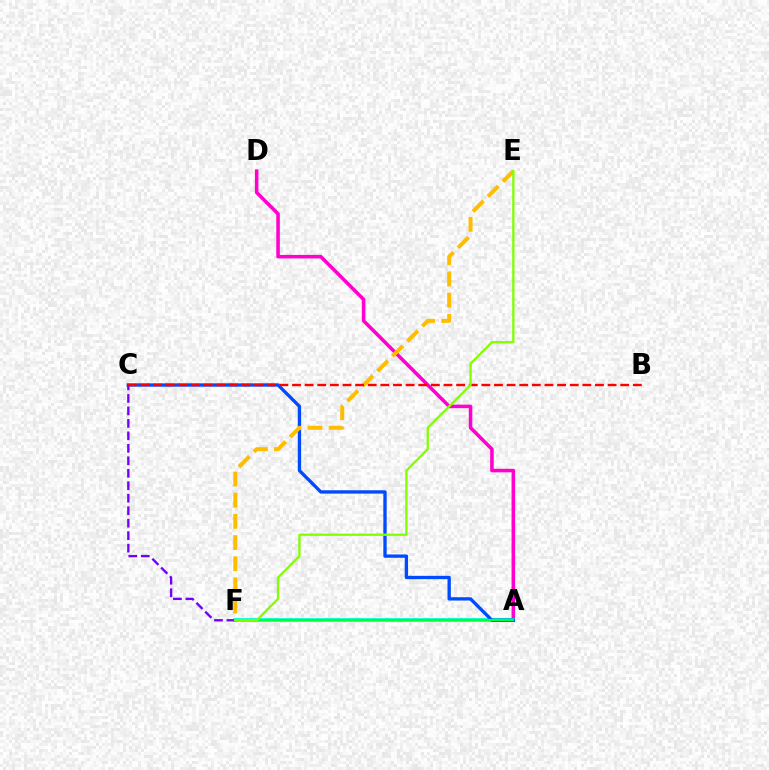{('A', 'D'): [{'color': '#ff00cf', 'line_style': 'solid', 'thickness': 2.55}], ('A', 'F'): [{'color': '#00fff6', 'line_style': 'solid', 'thickness': 2.71}, {'color': '#00ff39', 'line_style': 'solid', 'thickness': 1.69}], ('A', 'C'): [{'color': '#004bff', 'line_style': 'solid', 'thickness': 2.4}], ('C', 'F'): [{'color': '#7200ff', 'line_style': 'dashed', 'thickness': 1.69}], ('E', 'F'): [{'color': '#ffbd00', 'line_style': 'dashed', 'thickness': 2.88}, {'color': '#84ff00', 'line_style': 'solid', 'thickness': 1.67}], ('B', 'C'): [{'color': '#ff0000', 'line_style': 'dashed', 'thickness': 1.71}]}